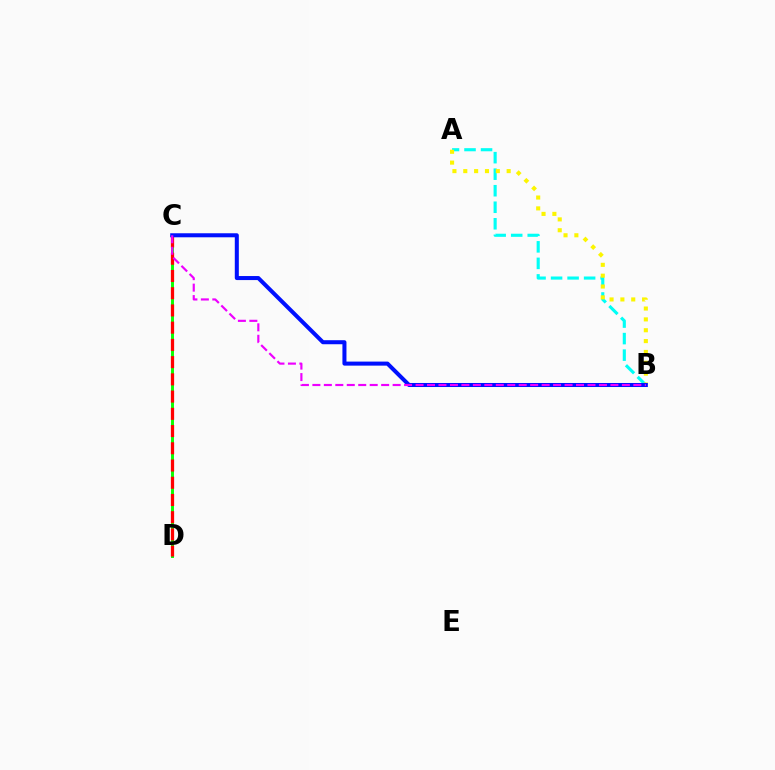{('C', 'D'): [{'color': '#08ff00', 'line_style': 'solid', 'thickness': 2.11}, {'color': '#ff0000', 'line_style': 'dashed', 'thickness': 2.34}], ('A', 'B'): [{'color': '#00fff6', 'line_style': 'dashed', 'thickness': 2.25}, {'color': '#fcf500', 'line_style': 'dotted', 'thickness': 2.95}], ('B', 'C'): [{'color': '#0010ff', 'line_style': 'solid', 'thickness': 2.9}, {'color': '#ee00ff', 'line_style': 'dashed', 'thickness': 1.56}]}